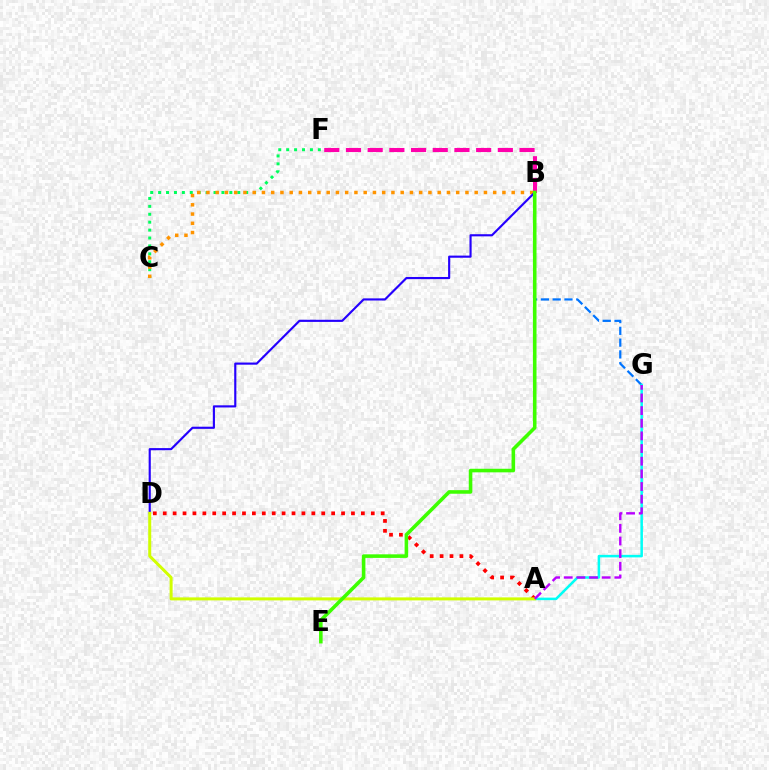{('B', 'G'): [{'color': '#0074ff', 'line_style': 'dashed', 'thickness': 1.6}], ('B', 'F'): [{'color': '#ff00ac', 'line_style': 'dashed', 'thickness': 2.95}], ('A', 'G'): [{'color': '#00fff6', 'line_style': 'solid', 'thickness': 1.82}, {'color': '#b900ff', 'line_style': 'dashed', 'thickness': 1.72}], ('C', 'F'): [{'color': '#00ff5c', 'line_style': 'dotted', 'thickness': 2.15}], ('A', 'D'): [{'color': '#ff0000', 'line_style': 'dotted', 'thickness': 2.69}, {'color': '#d1ff00', 'line_style': 'solid', 'thickness': 2.16}], ('B', 'C'): [{'color': '#ff9400', 'line_style': 'dotted', 'thickness': 2.51}], ('B', 'D'): [{'color': '#2500ff', 'line_style': 'solid', 'thickness': 1.54}], ('B', 'E'): [{'color': '#3dff00', 'line_style': 'solid', 'thickness': 2.57}]}